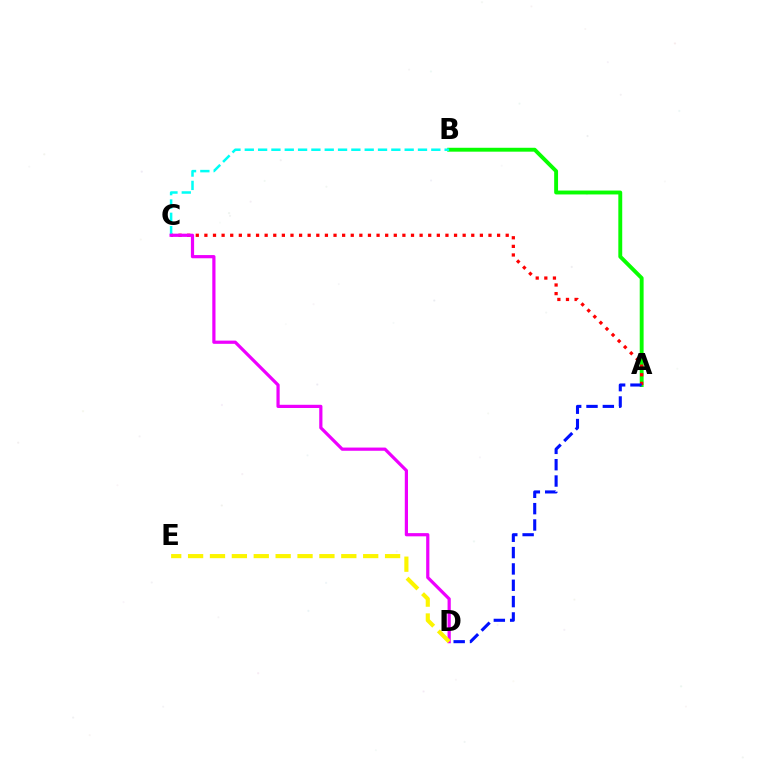{('A', 'B'): [{'color': '#08ff00', 'line_style': 'solid', 'thickness': 2.8}], ('A', 'C'): [{'color': '#ff0000', 'line_style': 'dotted', 'thickness': 2.34}], ('A', 'D'): [{'color': '#0010ff', 'line_style': 'dashed', 'thickness': 2.22}], ('B', 'C'): [{'color': '#00fff6', 'line_style': 'dashed', 'thickness': 1.81}], ('C', 'D'): [{'color': '#ee00ff', 'line_style': 'solid', 'thickness': 2.31}], ('D', 'E'): [{'color': '#fcf500', 'line_style': 'dashed', 'thickness': 2.97}]}